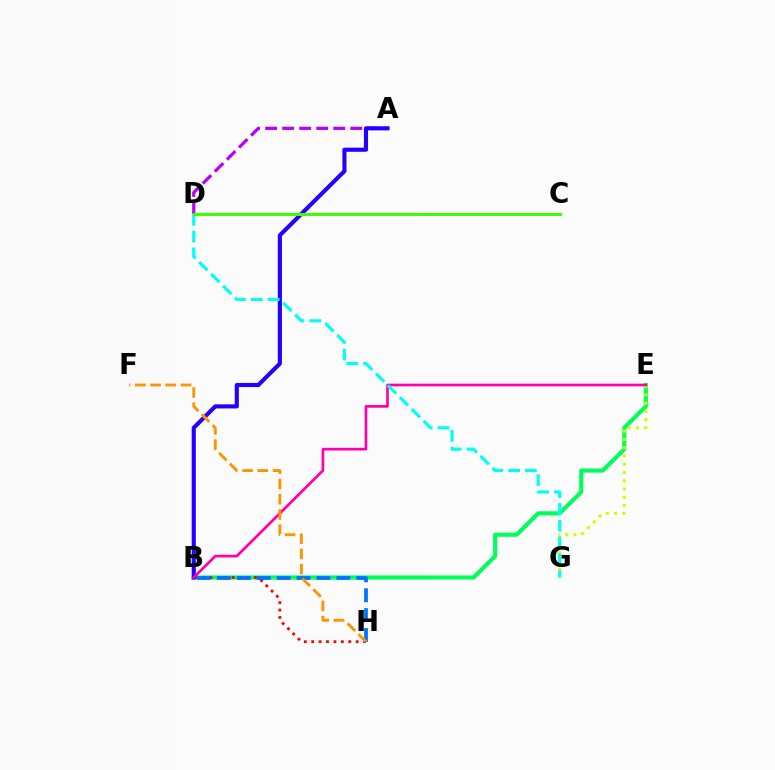{('A', 'D'): [{'color': '#b900ff', 'line_style': 'dashed', 'thickness': 2.31}], ('B', 'E'): [{'color': '#00ff5c', 'line_style': 'solid', 'thickness': 2.98}, {'color': '#ff00ac', 'line_style': 'solid', 'thickness': 1.93}], ('B', 'H'): [{'color': '#ff0000', 'line_style': 'dotted', 'thickness': 2.01}, {'color': '#0074ff', 'line_style': 'dashed', 'thickness': 2.71}], ('A', 'B'): [{'color': '#2500ff', 'line_style': 'solid', 'thickness': 2.97}], ('E', 'G'): [{'color': '#d1ff00', 'line_style': 'dotted', 'thickness': 2.25}], ('D', 'G'): [{'color': '#00fff6', 'line_style': 'dashed', 'thickness': 2.28}], ('C', 'D'): [{'color': '#3dff00', 'line_style': 'solid', 'thickness': 2.17}], ('F', 'H'): [{'color': '#ff9400', 'line_style': 'dashed', 'thickness': 2.07}]}